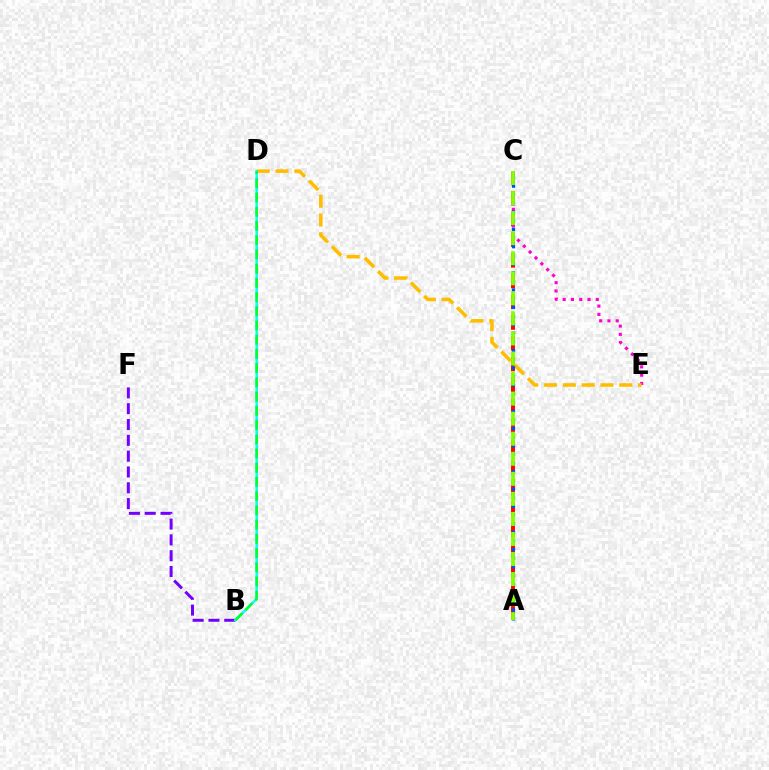{('A', 'C'): [{'color': '#ff0000', 'line_style': 'dashed', 'thickness': 2.82}, {'color': '#004bff', 'line_style': 'dotted', 'thickness': 2.35}, {'color': '#84ff00', 'line_style': 'dashed', 'thickness': 2.72}], ('C', 'E'): [{'color': '#ff00cf', 'line_style': 'dotted', 'thickness': 2.25}], ('D', 'E'): [{'color': '#ffbd00', 'line_style': 'dashed', 'thickness': 2.55}], ('B', 'F'): [{'color': '#7200ff', 'line_style': 'dashed', 'thickness': 2.15}], ('B', 'D'): [{'color': '#00fff6', 'line_style': 'solid', 'thickness': 1.76}, {'color': '#00ff39', 'line_style': 'dashed', 'thickness': 1.93}]}